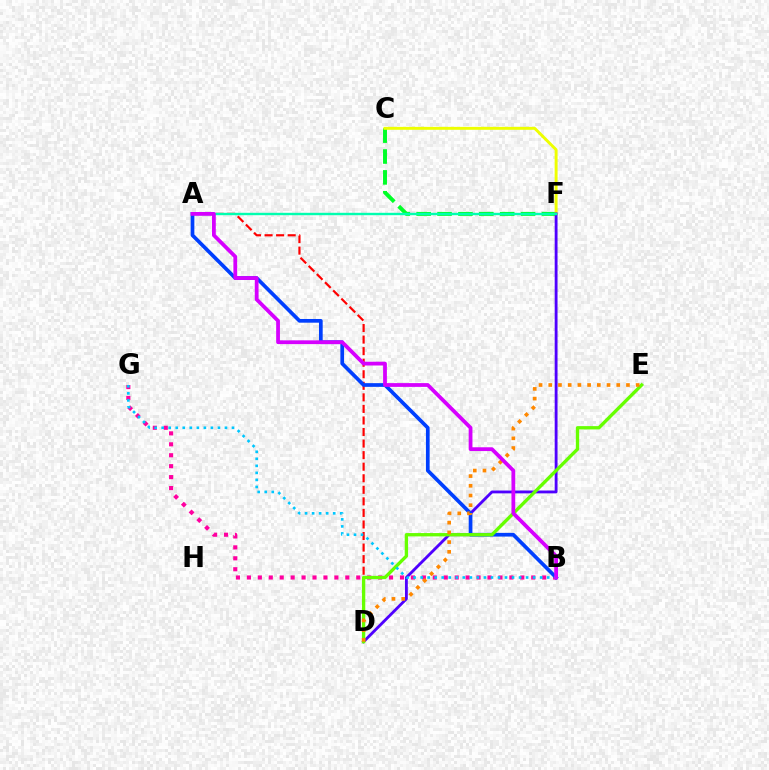{('B', 'G'): [{'color': '#ff00a0', 'line_style': 'dotted', 'thickness': 2.97}, {'color': '#00c7ff', 'line_style': 'dotted', 'thickness': 1.91}], ('C', 'F'): [{'color': '#00ff27', 'line_style': 'dashed', 'thickness': 2.84}, {'color': '#eeff00', 'line_style': 'solid', 'thickness': 2.11}], ('D', 'F'): [{'color': '#4f00ff', 'line_style': 'solid', 'thickness': 2.04}], ('A', 'D'): [{'color': '#ff0000', 'line_style': 'dashed', 'thickness': 1.57}], ('A', 'F'): [{'color': '#00ffaf', 'line_style': 'solid', 'thickness': 1.72}], ('A', 'B'): [{'color': '#003fff', 'line_style': 'solid', 'thickness': 2.66}, {'color': '#d600ff', 'line_style': 'solid', 'thickness': 2.72}], ('D', 'E'): [{'color': '#66ff00', 'line_style': 'solid', 'thickness': 2.39}, {'color': '#ff8800', 'line_style': 'dotted', 'thickness': 2.64}]}